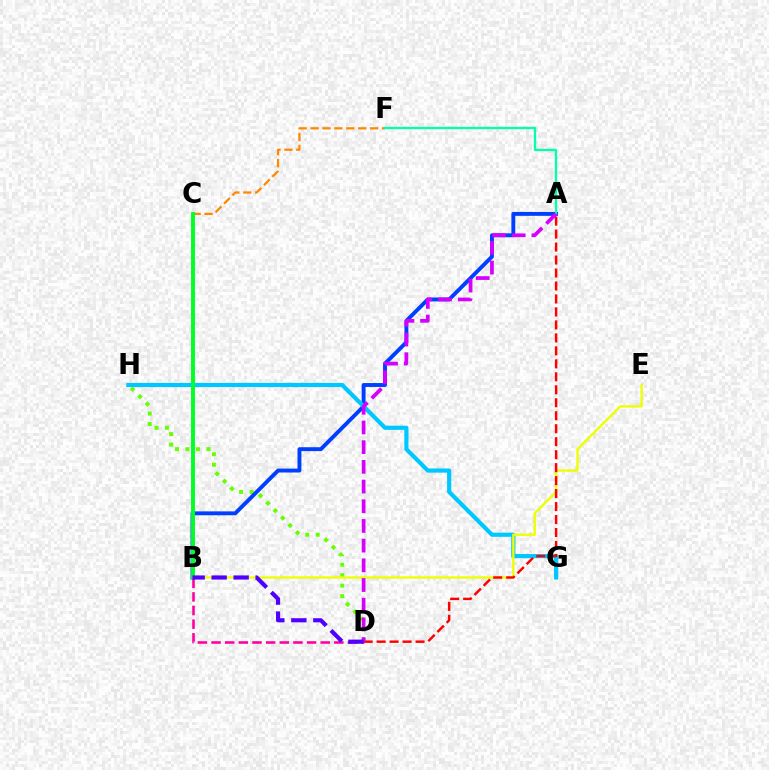{('D', 'H'): [{'color': '#66ff00', 'line_style': 'dotted', 'thickness': 2.85}], ('A', 'B'): [{'color': '#003fff', 'line_style': 'solid', 'thickness': 2.81}], ('G', 'H'): [{'color': '#00c7ff', 'line_style': 'solid', 'thickness': 3.0}], ('C', 'F'): [{'color': '#ff8800', 'line_style': 'dashed', 'thickness': 1.62}], ('B', 'E'): [{'color': '#eeff00', 'line_style': 'solid', 'thickness': 1.69}], ('A', 'F'): [{'color': '#00ffaf', 'line_style': 'solid', 'thickness': 1.65}], ('B', 'C'): [{'color': '#00ff27', 'line_style': 'solid', 'thickness': 2.81}], ('A', 'D'): [{'color': '#ff0000', 'line_style': 'dashed', 'thickness': 1.76}, {'color': '#d600ff', 'line_style': 'dashed', 'thickness': 2.68}], ('B', 'D'): [{'color': '#ff00a0', 'line_style': 'dashed', 'thickness': 1.85}, {'color': '#4f00ff', 'line_style': 'dashed', 'thickness': 2.99}]}